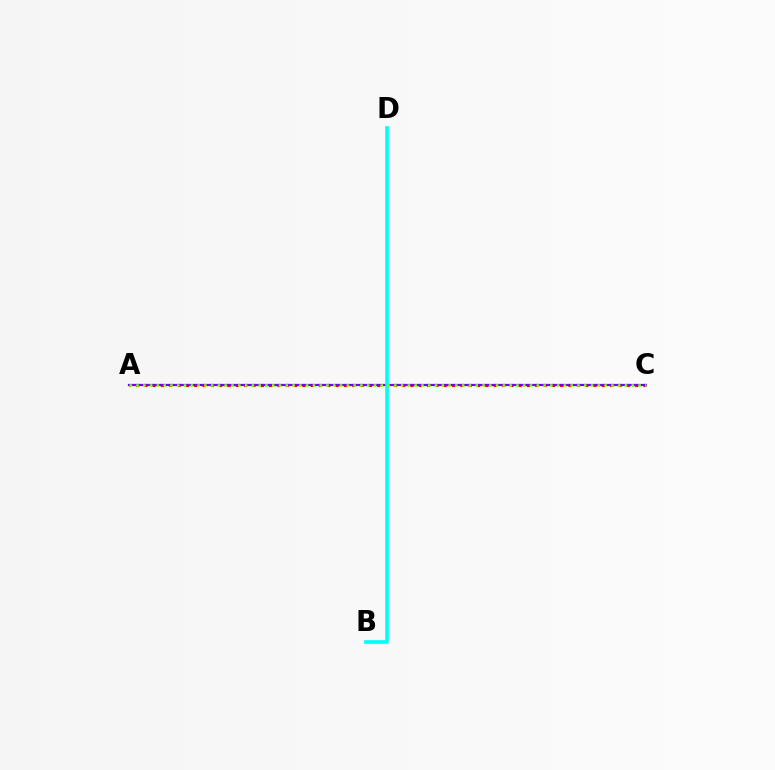{('A', 'C'): [{'color': '#ff0000', 'line_style': 'dotted', 'thickness': 2.26}, {'color': '#7200ff', 'line_style': 'solid', 'thickness': 1.6}, {'color': '#84ff00', 'line_style': 'dotted', 'thickness': 1.84}], ('B', 'D'): [{'color': '#00fff6', 'line_style': 'solid', 'thickness': 2.64}]}